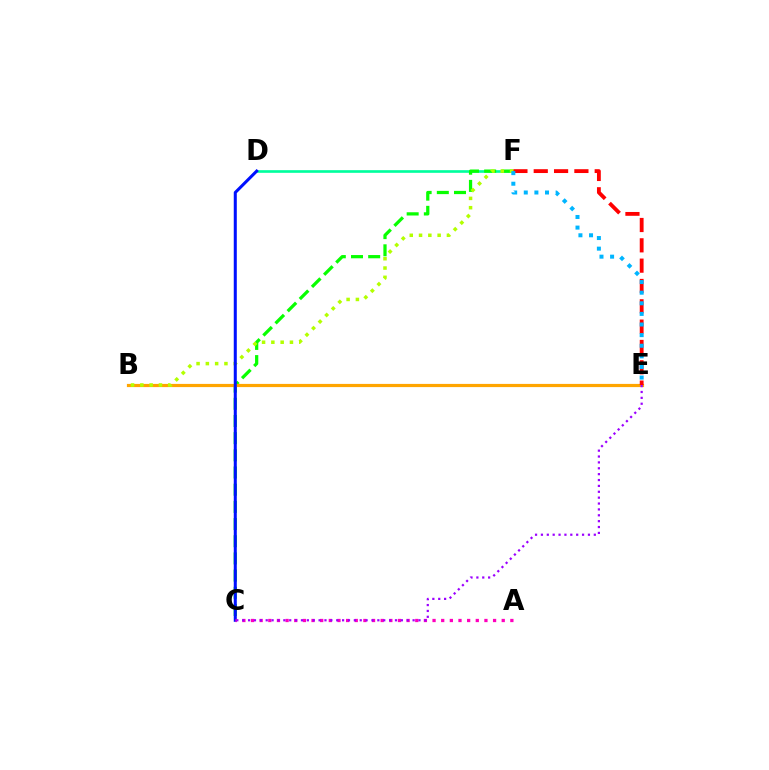{('D', 'F'): [{'color': '#00ff9d', 'line_style': 'solid', 'thickness': 1.9}], ('C', 'F'): [{'color': '#08ff00', 'line_style': 'dashed', 'thickness': 2.33}], ('B', 'E'): [{'color': '#ffa500', 'line_style': 'solid', 'thickness': 2.3}], ('E', 'F'): [{'color': '#ff0000', 'line_style': 'dashed', 'thickness': 2.76}, {'color': '#00b5ff', 'line_style': 'dotted', 'thickness': 2.88}], ('B', 'F'): [{'color': '#b3ff00', 'line_style': 'dotted', 'thickness': 2.53}], ('C', 'D'): [{'color': '#0010ff', 'line_style': 'solid', 'thickness': 2.19}], ('A', 'C'): [{'color': '#ff00bd', 'line_style': 'dotted', 'thickness': 2.35}], ('C', 'E'): [{'color': '#9b00ff', 'line_style': 'dotted', 'thickness': 1.6}]}